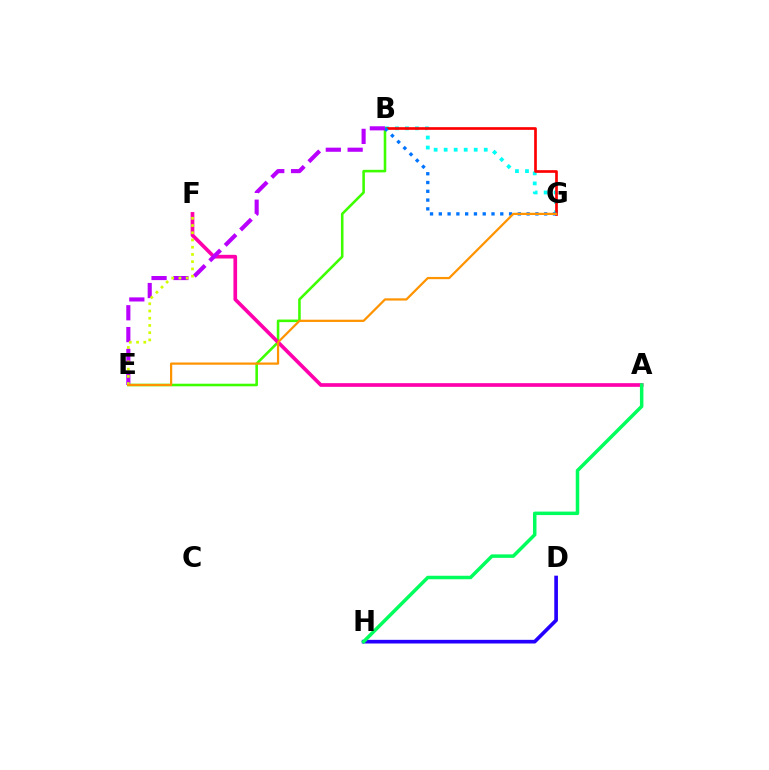{('B', 'G'): [{'color': '#00fff6', 'line_style': 'dotted', 'thickness': 2.72}, {'color': '#ff0000', 'line_style': 'solid', 'thickness': 1.93}, {'color': '#0074ff', 'line_style': 'dotted', 'thickness': 2.39}], ('B', 'E'): [{'color': '#3dff00', 'line_style': 'solid', 'thickness': 1.85}, {'color': '#b900ff', 'line_style': 'dashed', 'thickness': 2.96}], ('D', 'H'): [{'color': '#2500ff', 'line_style': 'solid', 'thickness': 2.63}], ('A', 'F'): [{'color': '#ff00ac', 'line_style': 'solid', 'thickness': 2.65}], ('A', 'H'): [{'color': '#00ff5c', 'line_style': 'solid', 'thickness': 2.51}], ('E', 'F'): [{'color': '#d1ff00', 'line_style': 'dotted', 'thickness': 1.97}], ('E', 'G'): [{'color': '#ff9400', 'line_style': 'solid', 'thickness': 1.61}]}